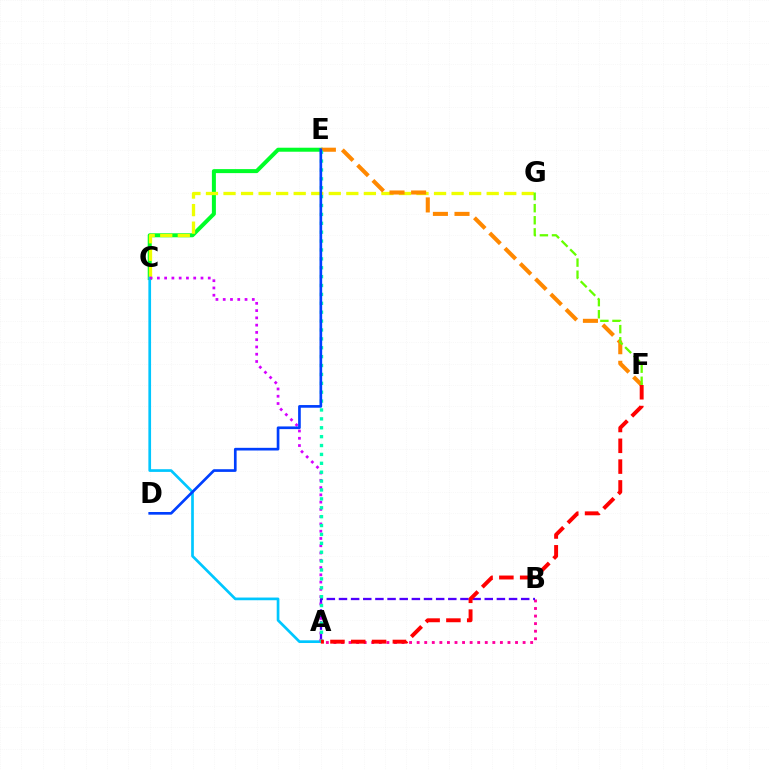{('A', 'B'): [{'color': '#ff00a0', 'line_style': 'dotted', 'thickness': 2.06}, {'color': '#4f00ff', 'line_style': 'dashed', 'thickness': 1.65}], ('C', 'E'): [{'color': '#00ff27', 'line_style': 'solid', 'thickness': 2.88}], ('C', 'G'): [{'color': '#eeff00', 'line_style': 'dashed', 'thickness': 2.38}], ('A', 'C'): [{'color': '#00c7ff', 'line_style': 'solid', 'thickness': 1.94}, {'color': '#d600ff', 'line_style': 'dotted', 'thickness': 1.98}], ('E', 'F'): [{'color': '#ff8800', 'line_style': 'dashed', 'thickness': 2.93}], ('F', 'G'): [{'color': '#66ff00', 'line_style': 'dashed', 'thickness': 1.64}], ('A', 'E'): [{'color': '#00ffaf', 'line_style': 'dotted', 'thickness': 2.42}], ('A', 'F'): [{'color': '#ff0000', 'line_style': 'dashed', 'thickness': 2.83}], ('D', 'E'): [{'color': '#003fff', 'line_style': 'solid', 'thickness': 1.93}]}